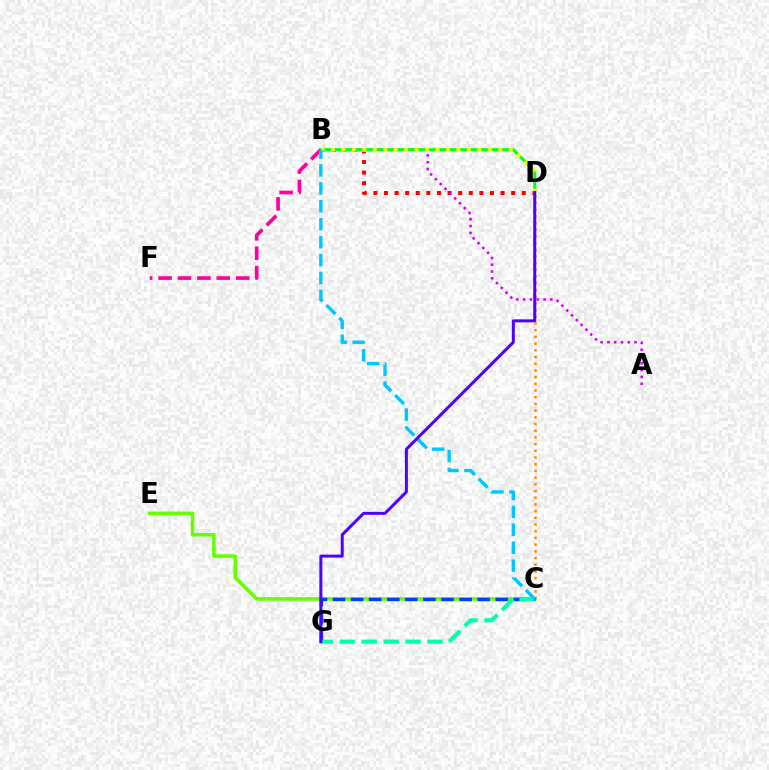{('C', 'E'): [{'color': '#66ff00', 'line_style': 'solid', 'thickness': 2.57}], ('C', 'D'): [{'color': '#ff8800', 'line_style': 'dotted', 'thickness': 1.82}], ('B', 'D'): [{'color': '#ff0000', 'line_style': 'dotted', 'thickness': 2.88}, {'color': '#00ff27', 'line_style': 'solid', 'thickness': 2.26}, {'color': '#eeff00', 'line_style': 'dotted', 'thickness': 2.84}], ('A', 'B'): [{'color': '#d600ff', 'line_style': 'dotted', 'thickness': 1.85}], ('C', 'G'): [{'color': '#003fff', 'line_style': 'dashed', 'thickness': 2.46}, {'color': '#00ffaf', 'line_style': 'dashed', 'thickness': 2.98}], ('B', 'F'): [{'color': '#ff00a0', 'line_style': 'dashed', 'thickness': 2.64}], ('B', 'C'): [{'color': '#00c7ff', 'line_style': 'dashed', 'thickness': 2.43}], ('D', 'G'): [{'color': '#4f00ff', 'line_style': 'solid', 'thickness': 2.15}]}